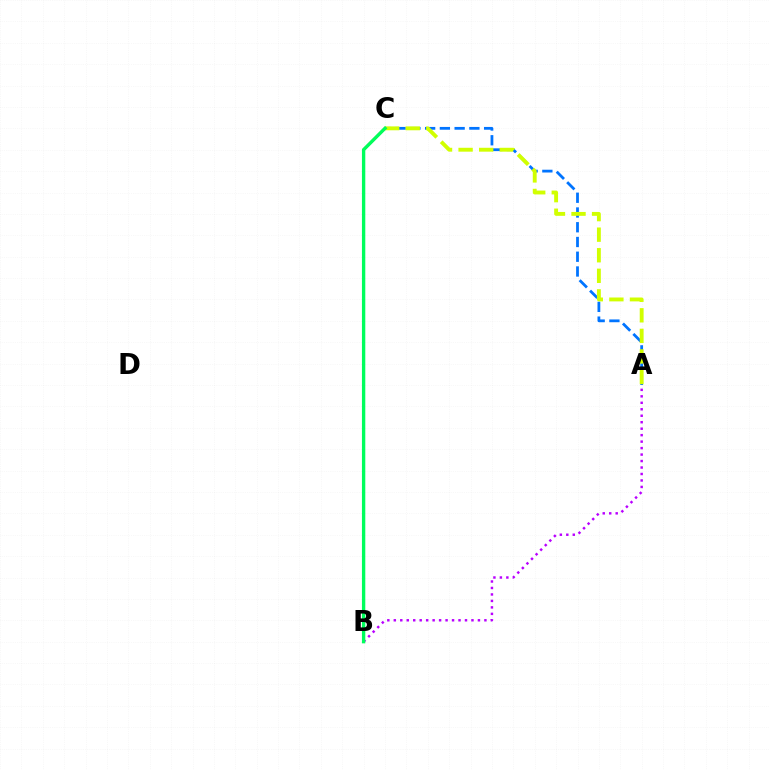{('A', 'C'): [{'color': '#0074ff', 'line_style': 'dashed', 'thickness': 2.0}, {'color': '#d1ff00', 'line_style': 'dashed', 'thickness': 2.79}], ('A', 'B'): [{'color': '#b900ff', 'line_style': 'dotted', 'thickness': 1.76}], ('B', 'C'): [{'color': '#ff0000', 'line_style': 'solid', 'thickness': 1.76}, {'color': '#00ff5c', 'line_style': 'solid', 'thickness': 2.41}]}